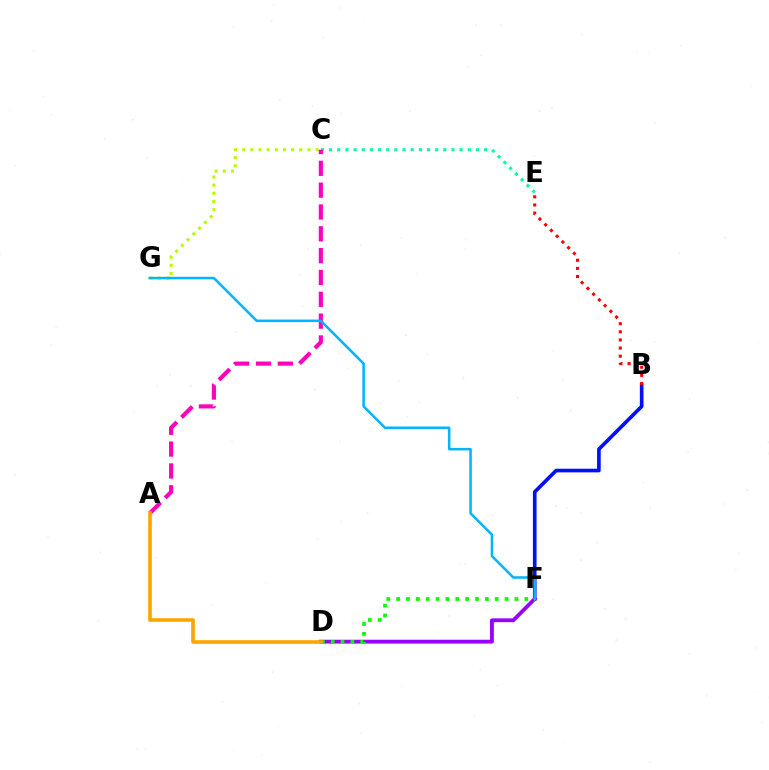{('B', 'F'): [{'color': '#0010ff', 'line_style': 'solid', 'thickness': 2.63}], ('D', 'F'): [{'color': '#9b00ff', 'line_style': 'solid', 'thickness': 2.76}, {'color': '#08ff00', 'line_style': 'dotted', 'thickness': 2.68}], ('C', 'G'): [{'color': '#b3ff00', 'line_style': 'dotted', 'thickness': 2.22}], ('B', 'E'): [{'color': '#ff0000', 'line_style': 'dotted', 'thickness': 2.2}], ('C', 'E'): [{'color': '#00ff9d', 'line_style': 'dotted', 'thickness': 2.22}], ('A', 'C'): [{'color': '#ff00bd', 'line_style': 'dashed', 'thickness': 2.97}], ('A', 'D'): [{'color': '#ffa500', 'line_style': 'solid', 'thickness': 2.62}], ('F', 'G'): [{'color': '#00b5ff', 'line_style': 'solid', 'thickness': 1.83}]}